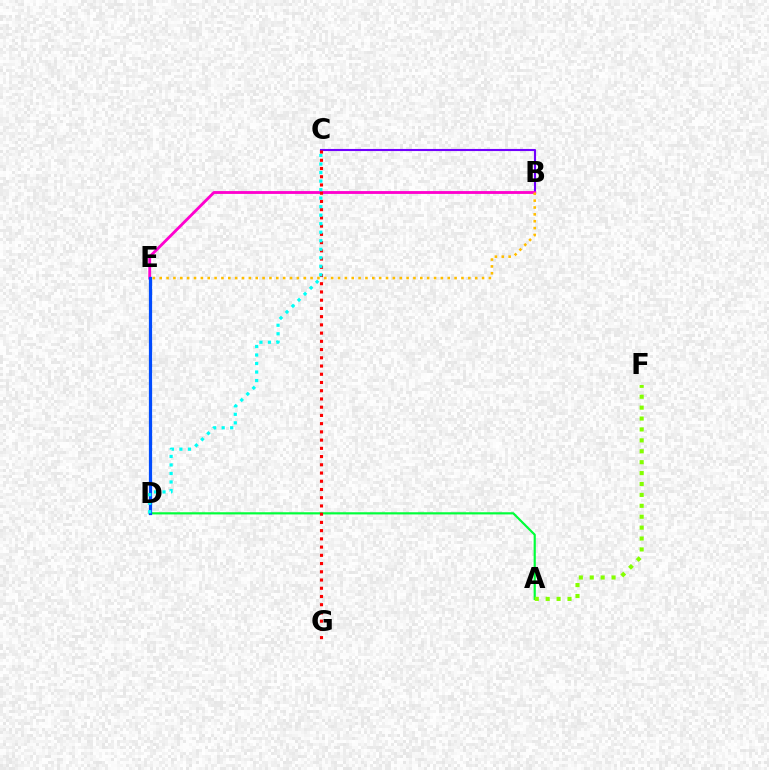{('B', 'C'): [{'color': '#7200ff', 'line_style': 'solid', 'thickness': 1.52}], ('A', 'D'): [{'color': '#00ff39', 'line_style': 'solid', 'thickness': 1.57}], ('B', 'E'): [{'color': '#ff00cf', 'line_style': 'solid', 'thickness': 2.04}, {'color': '#ffbd00', 'line_style': 'dotted', 'thickness': 1.86}], ('D', 'E'): [{'color': '#004bff', 'line_style': 'solid', 'thickness': 2.33}], ('A', 'F'): [{'color': '#84ff00', 'line_style': 'dotted', 'thickness': 2.96}], ('C', 'G'): [{'color': '#ff0000', 'line_style': 'dotted', 'thickness': 2.24}], ('C', 'D'): [{'color': '#00fff6', 'line_style': 'dotted', 'thickness': 2.32}]}